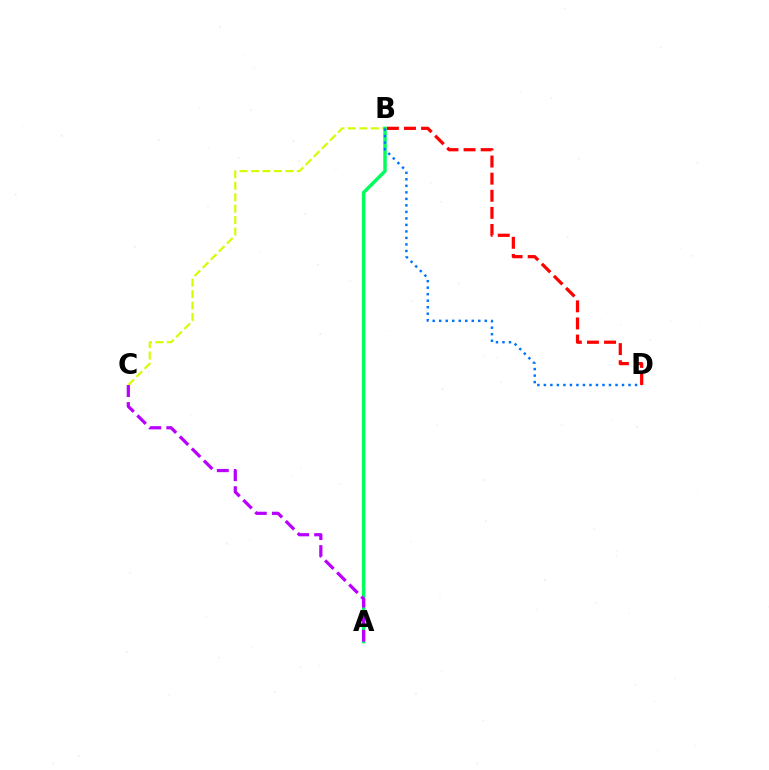{('B', 'C'): [{'color': '#d1ff00', 'line_style': 'dashed', 'thickness': 1.56}], ('A', 'B'): [{'color': '#00ff5c', 'line_style': 'solid', 'thickness': 2.48}], ('B', 'D'): [{'color': '#0074ff', 'line_style': 'dotted', 'thickness': 1.77}, {'color': '#ff0000', 'line_style': 'dashed', 'thickness': 2.32}], ('A', 'C'): [{'color': '#b900ff', 'line_style': 'dashed', 'thickness': 2.32}]}